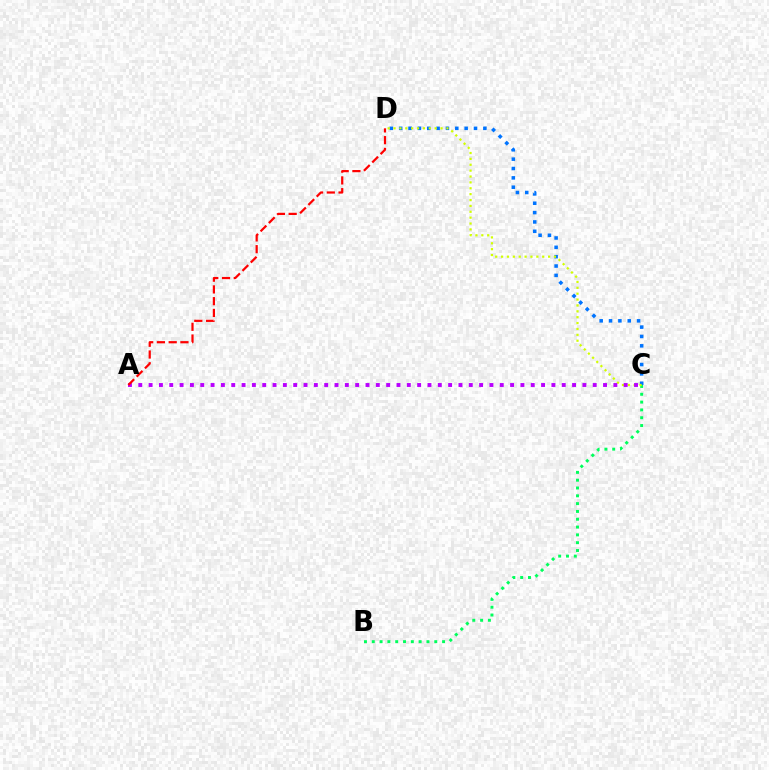{('B', 'C'): [{'color': '#00ff5c', 'line_style': 'dotted', 'thickness': 2.12}], ('C', 'D'): [{'color': '#0074ff', 'line_style': 'dotted', 'thickness': 2.54}, {'color': '#d1ff00', 'line_style': 'dotted', 'thickness': 1.6}], ('A', 'C'): [{'color': '#b900ff', 'line_style': 'dotted', 'thickness': 2.81}], ('A', 'D'): [{'color': '#ff0000', 'line_style': 'dashed', 'thickness': 1.6}]}